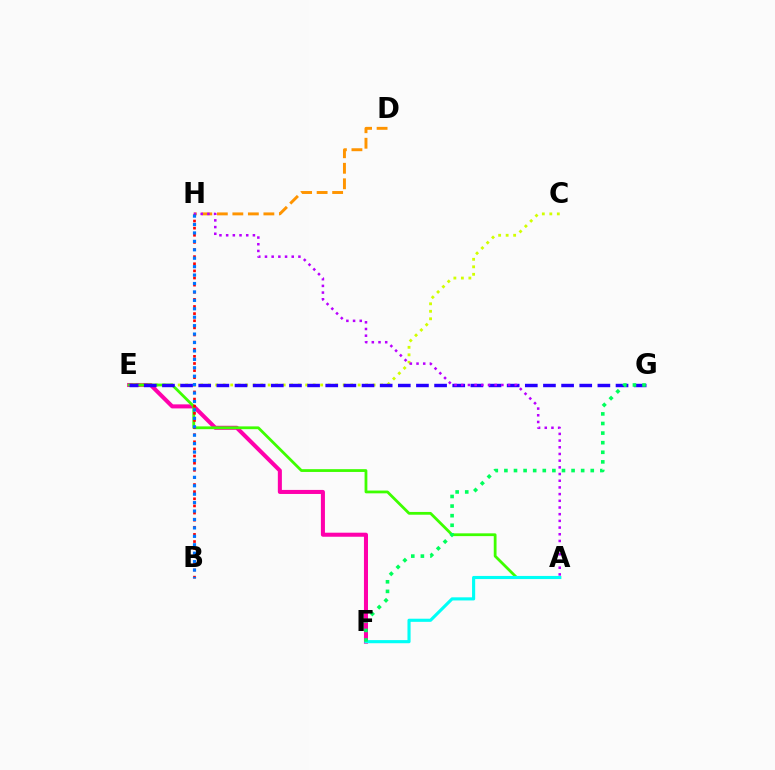{('E', 'F'): [{'color': '#ff00ac', 'line_style': 'solid', 'thickness': 2.91}], ('C', 'E'): [{'color': '#d1ff00', 'line_style': 'dotted', 'thickness': 2.04}], ('A', 'E'): [{'color': '#3dff00', 'line_style': 'solid', 'thickness': 2.0}], ('D', 'H'): [{'color': '#ff9400', 'line_style': 'dashed', 'thickness': 2.11}], ('E', 'G'): [{'color': '#2500ff', 'line_style': 'dashed', 'thickness': 2.46}], ('A', 'F'): [{'color': '#00fff6', 'line_style': 'solid', 'thickness': 2.25}], ('A', 'H'): [{'color': '#b900ff', 'line_style': 'dotted', 'thickness': 1.82}], ('F', 'G'): [{'color': '#00ff5c', 'line_style': 'dotted', 'thickness': 2.61}], ('B', 'H'): [{'color': '#ff0000', 'line_style': 'dotted', 'thickness': 1.94}, {'color': '#0074ff', 'line_style': 'dotted', 'thickness': 2.29}]}